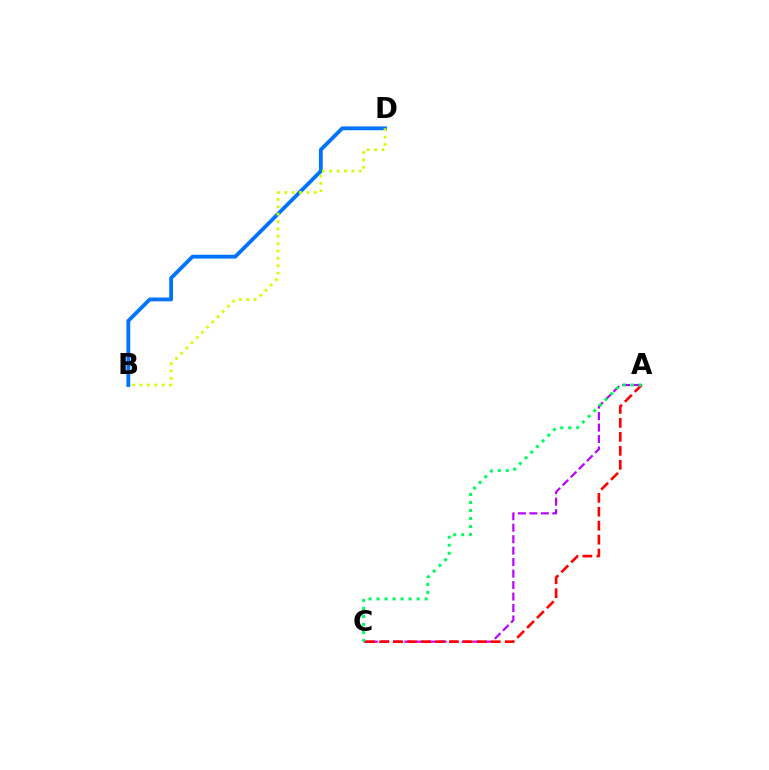{('B', 'D'): [{'color': '#0074ff', 'line_style': 'solid', 'thickness': 2.75}, {'color': '#d1ff00', 'line_style': 'dotted', 'thickness': 2.0}], ('A', 'C'): [{'color': '#b900ff', 'line_style': 'dashed', 'thickness': 1.56}, {'color': '#ff0000', 'line_style': 'dashed', 'thickness': 1.9}, {'color': '#00ff5c', 'line_style': 'dotted', 'thickness': 2.18}]}